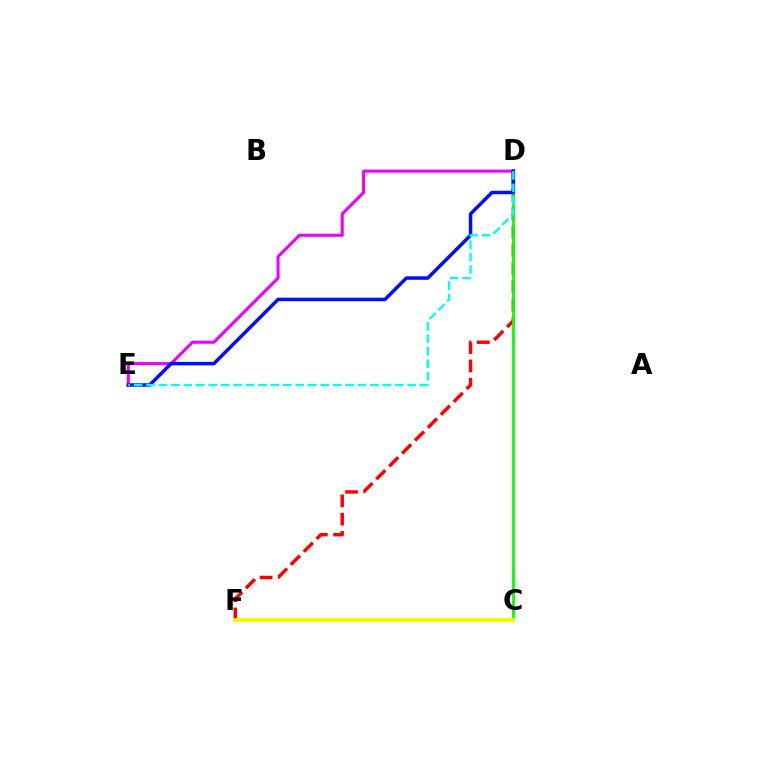{('D', 'F'): [{'color': '#ff0000', 'line_style': 'dashed', 'thickness': 2.48}], ('C', 'D'): [{'color': '#08ff00', 'line_style': 'solid', 'thickness': 2.04}], ('D', 'E'): [{'color': '#ee00ff', 'line_style': 'solid', 'thickness': 2.22}, {'color': '#0010ff', 'line_style': 'solid', 'thickness': 2.52}, {'color': '#00fff6', 'line_style': 'dashed', 'thickness': 1.69}], ('C', 'F'): [{'color': '#fcf500', 'line_style': 'solid', 'thickness': 2.89}]}